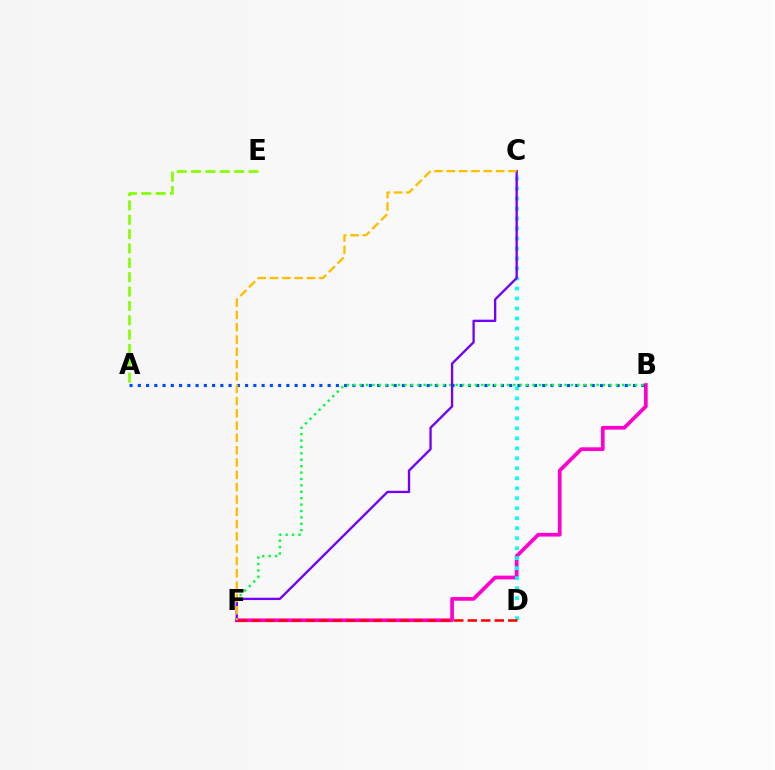{('B', 'F'): [{'color': '#ff00cf', 'line_style': 'solid', 'thickness': 2.68}, {'color': '#00ff39', 'line_style': 'dotted', 'thickness': 1.74}], ('C', 'D'): [{'color': '#00fff6', 'line_style': 'dotted', 'thickness': 2.71}], ('A', 'B'): [{'color': '#004bff', 'line_style': 'dotted', 'thickness': 2.24}], ('D', 'F'): [{'color': '#ff0000', 'line_style': 'dashed', 'thickness': 1.83}], ('C', 'F'): [{'color': '#7200ff', 'line_style': 'solid', 'thickness': 1.67}, {'color': '#ffbd00', 'line_style': 'dashed', 'thickness': 1.67}], ('A', 'E'): [{'color': '#84ff00', 'line_style': 'dashed', 'thickness': 1.95}]}